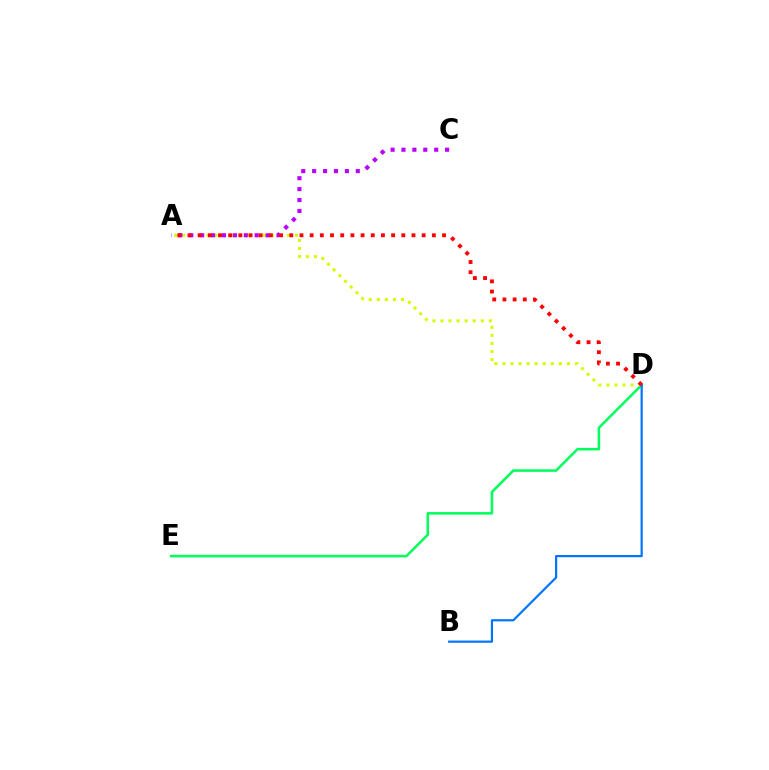{('D', 'E'): [{'color': '#00ff5c', 'line_style': 'solid', 'thickness': 1.83}], ('A', 'D'): [{'color': '#d1ff00', 'line_style': 'dotted', 'thickness': 2.19}, {'color': '#ff0000', 'line_style': 'dotted', 'thickness': 2.77}], ('B', 'D'): [{'color': '#0074ff', 'line_style': 'solid', 'thickness': 1.58}], ('A', 'C'): [{'color': '#b900ff', 'line_style': 'dotted', 'thickness': 2.96}]}